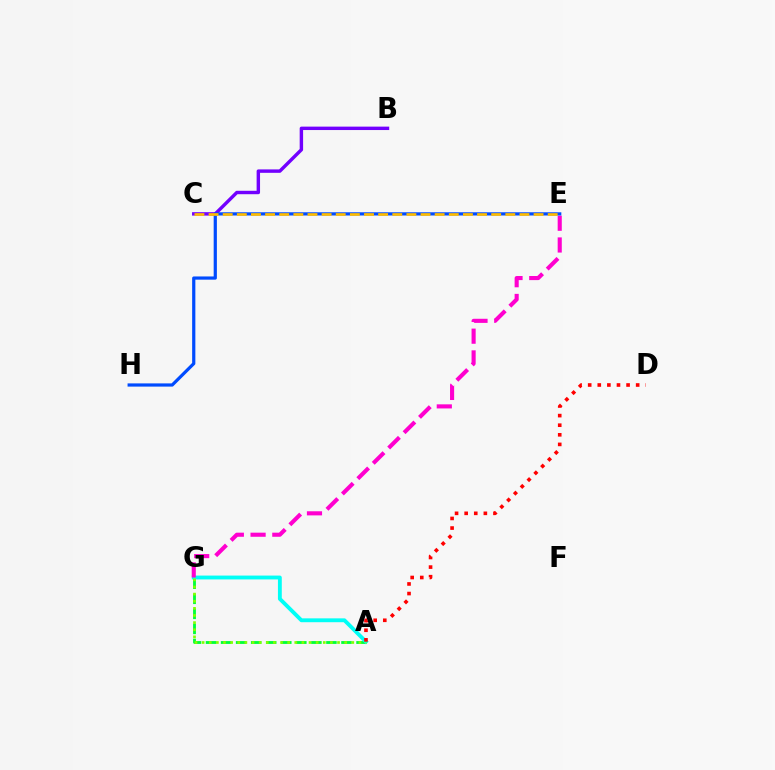{('A', 'G'): [{'color': '#00ff39', 'line_style': 'dashed', 'thickness': 2.04}, {'color': '#00fff6', 'line_style': 'solid', 'thickness': 2.77}, {'color': '#84ff00', 'line_style': 'dotted', 'thickness': 1.94}], ('E', 'G'): [{'color': '#ff00cf', 'line_style': 'dashed', 'thickness': 2.95}], ('B', 'C'): [{'color': '#7200ff', 'line_style': 'solid', 'thickness': 2.46}], ('E', 'H'): [{'color': '#004bff', 'line_style': 'solid', 'thickness': 2.31}], ('C', 'E'): [{'color': '#ffbd00', 'line_style': 'dashed', 'thickness': 1.92}], ('A', 'D'): [{'color': '#ff0000', 'line_style': 'dotted', 'thickness': 2.61}]}